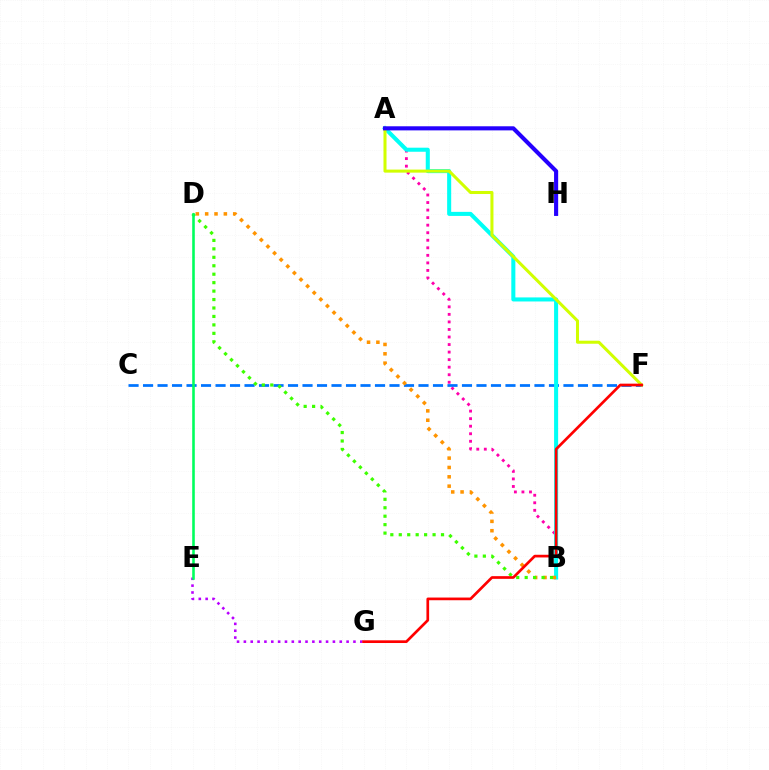{('A', 'B'): [{'color': '#ff00ac', 'line_style': 'dotted', 'thickness': 2.05}, {'color': '#00fff6', 'line_style': 'solid', 'thickness': 2.92}], ('C', 'F'): [{'color': '#0074ff', 'line_style': 'dashed', 'thickness': 1.97}], ('A', 'F'): [{'color': '#d1ff00', 'line_style': 'solid', 'thickness': 2.19}], ('E', 'G'): [{'color': '#b900ff', 'line_style': 'dotted', 'thickness': 1.86}], ('B', 'D'): [{'color': '#ff9400', 'line_style': 'dotted', 'thickness': 2.54}, {'color': '#3dff00', 'line_style': 'dotted', 'thickness': 2.3}], ('A', 'H'): [{'color': '#2500ff', 'line_style': 'solid', 'thickness': 2.95}], ('D', 'E'): [{'color': '#00ff5c', 'line_style': 'solid', 'thickness': 1.87}], ('F', 'G'): [{'color': '#ff0000', 'line_style': 'solid', 'thickness': 1.94}]}